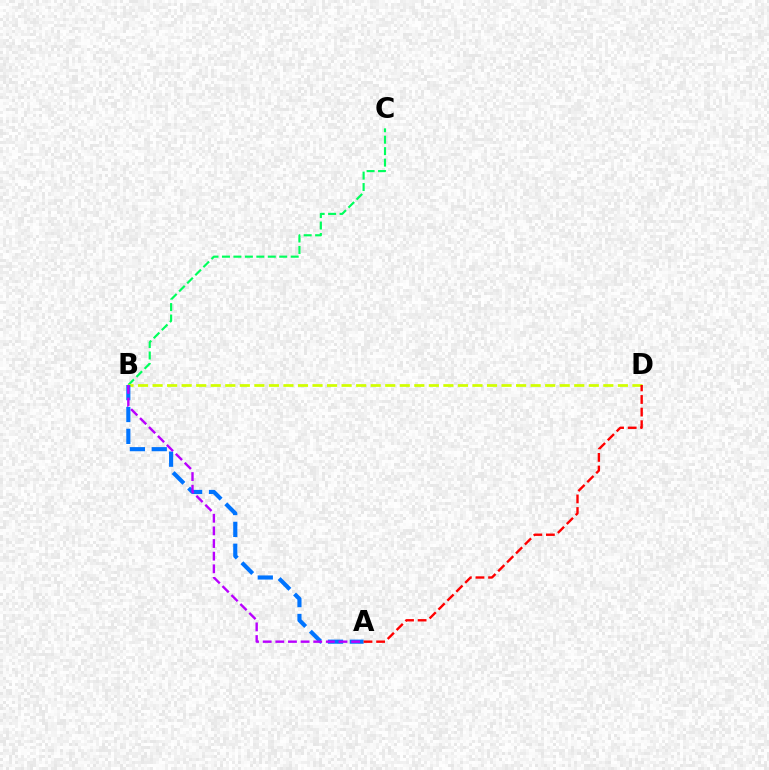{('B', 'C'): [{'color': '#00ff5c', 'line_style': 'dashed', 'thickness': 1.56}], ('B', 'D'): [{'color': '#d1ff00', 'line_style': 'dashed', 'thickness': 1.98}], ('A', 'B'): [{'color': '#0074ff', 'line_style': 'dashed', 'thickness': 2.97}, {'color': '#b900ff', 'line_style': 'dashed', 'thickness': 1.72}], ('A', 'D'): [{'color': '#ff0000', 'line_style': 'dashed', 'thickness': 1.71}]}